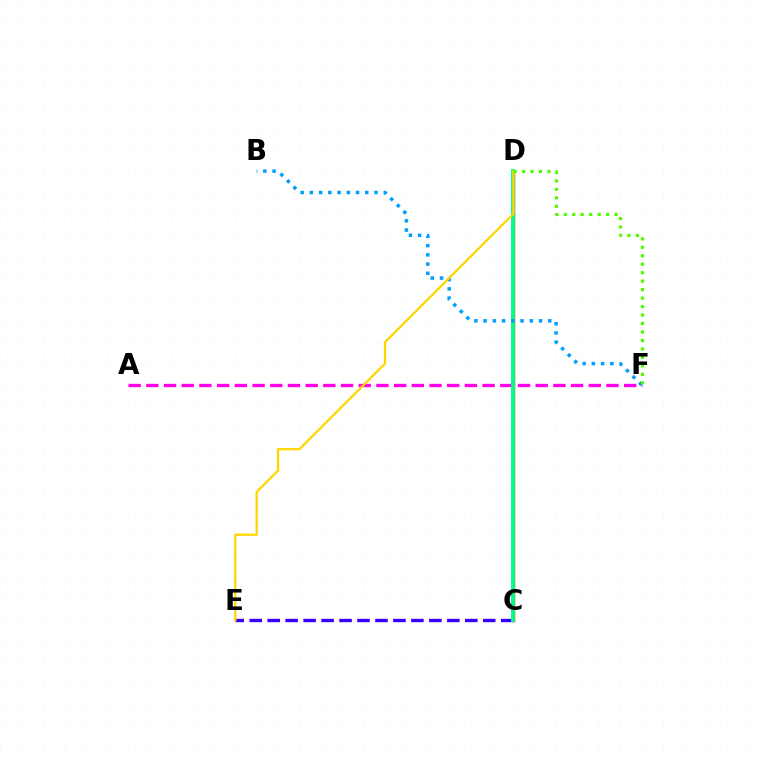{('C', 'E'): [{'color': '#3700ff', 'line_style': 'dashed', 'thickness': 2.44}], ('C', 'D'): [{'color': '#ff0000', 'line_style': 'solid', 'thickness': 2.48}, {'color': '#00ff86', 'line_style': 'solid', 'thickness': 2.81}], ('A', 'F'): [{'color': '#ff00ed', 'line_style': 'dashed', 'thickness': 2.4}], ('B', 'F'): [{'color': '#009eff', 'line_style': 'dotted', 'thickness': 2.51}], ('D', 'E'): [{'color': '#ffd500', 'line_style': 'solid', 'thickness': 1.62}], ('D', 'F'): [{'color': '#4fff00', 'line_style': 'dotted', 'thickness': 2.3}]}